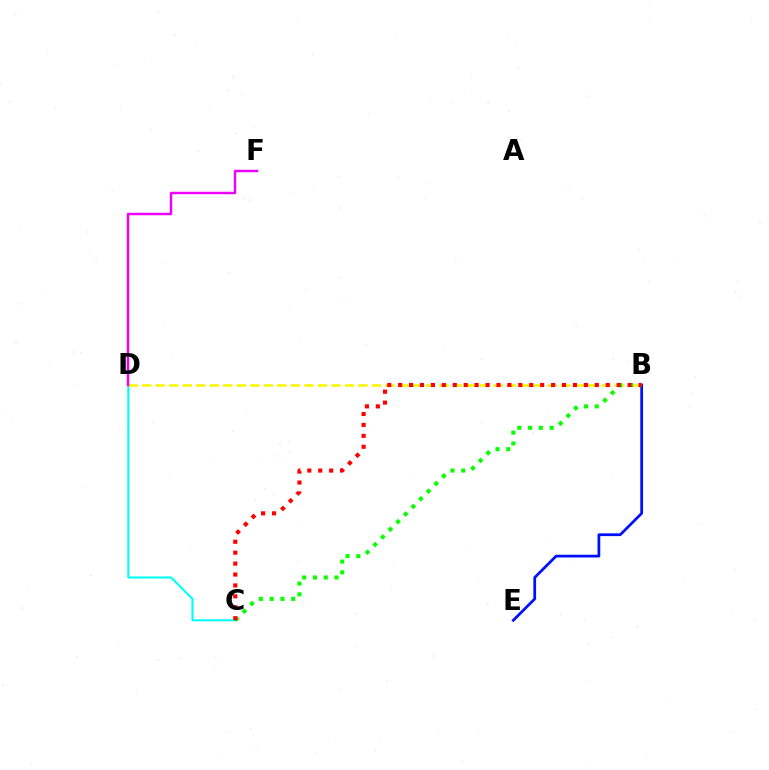{('C', 'D'): [{'color': '#00fff6', 'line_style': 'solid', 'thickness': 1.52}], ('B', 'D'): [{'color': '#fcf500', 'line_style': 'dashed', 'thickness': 1.84}], ('B', 'E'): [{'color': '#0010ff', 'line_style': 'solid', 'thickness': 1.98}], ('D', 'F'): [{'color': '#ee00ff', 'line_style': 'solid', 'thickness': 1.77}], ('B', 'C'): [{'color': '#08ff00', 'line_style': 'dotted', 'thickness': 2.93}, {'color': '#ff0000', 'line_style': 'dotted', 'thickness': 2.97}]}